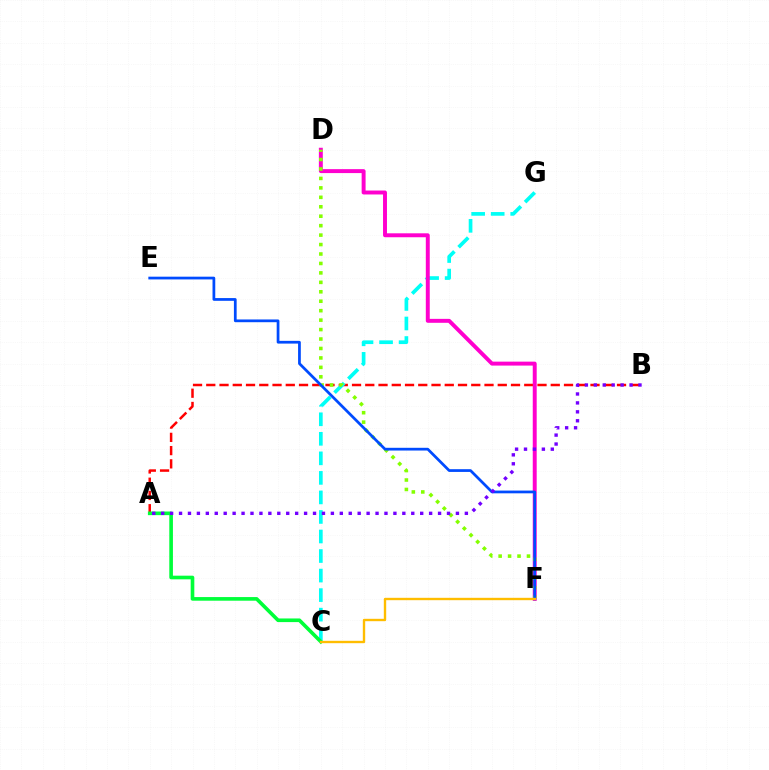{('A', 'B'): [{'color': '#ff0000', 'line_style': 'dashed', 'thickness': 1.8}, {'color': '#7200ff', 'line_style': 'dotted', 'thickness': 2.43}], ('C', 'G'): [{'color': '#00fff6', 'line_style': 'dashed', 'thickness': 2.65}], ('A', 'C'): [{'color': '#00ff39', 'line_style': 'solid', 'thickness': 2.62}], ('D', 'F'): [{'color': '#ff00cf', 'line_style': 'solid', 'thickness': 2.84}, {'color': '#84ff00', 'line_style': 'dotted', 'thickness': 2.57}], ('E', 'F'): [{'color': '#004bff', 'line_style': 'solid', 'thickness': 1.97}], ('C', 'F'): [{'color': '#ffbd00', 'line_style': 'solid', 'thickness': 1.71}]}